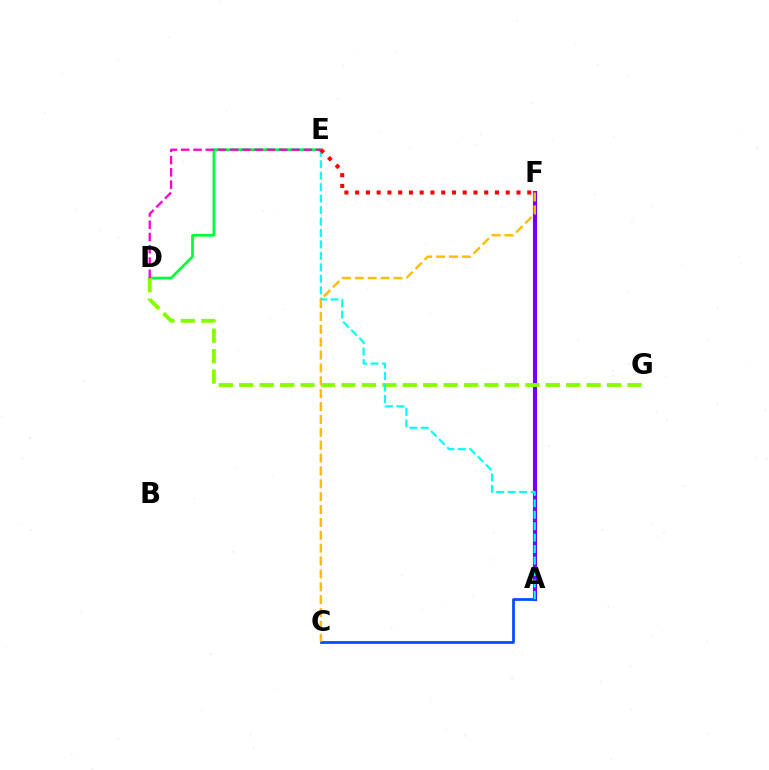{('A', 'F'): [{'color': '#7200ff', 'line_style': 'solid', 'thickness': 2.97}], ('D', 'E'): [{'color': '#00ff39', 'line_style': 'solid', 'thickness': 1.96}, {'color': '#ff00cf', 'line_style': 'dashed', 'thickness': 1.66}], ('D', 'G'): [{'color': '#84ff00', 'line_style': 'dashed', 'thickness': 2.78}], ('A', 'C'): [{'color': '#004bff', 'line_style': 'solid', 'thickness': 1.96}], ('A', 'E'): [{'color': '#00fff6', 'line_style': 'dashed', 'thickness': 1.56}], ('C', 'F'): [{'color': '#ffbd00', 'line_style': 'dashed', 'thickness': 1.75}], ('E', 'F'): [{'color': '#ff0000', 'line_style': 'dotted', 'thickness': 2.92}]}